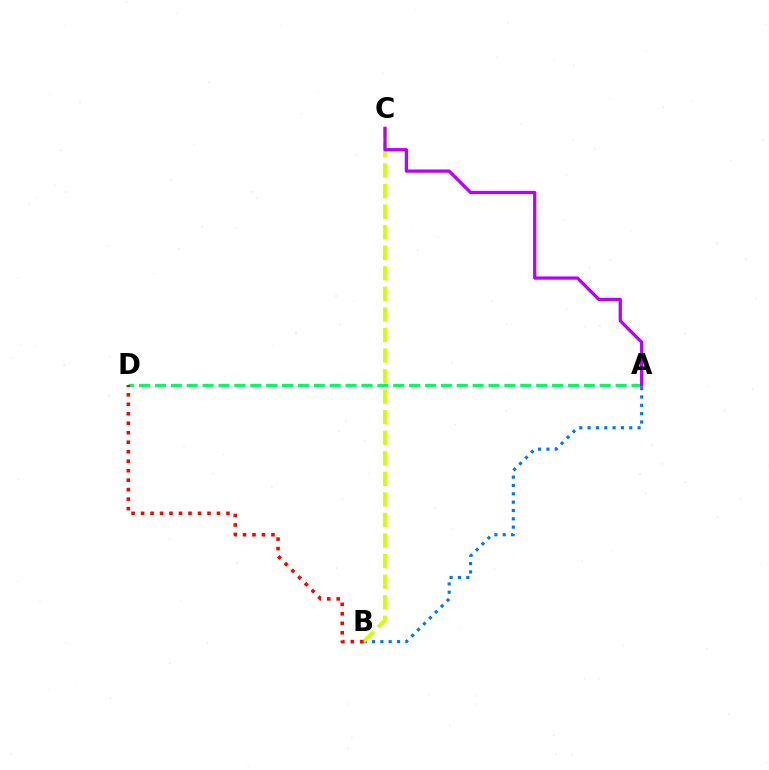{('A', 'B'): [{'color': '#0074ff', 'line_style': 'dotted', 'thickness': 2.26}], ('B', 'C'): [{'color': '#d1ff00', 'line_style': 'dashed', 'thickness': 2.79}], ('A', 'D'): [{'color': '#00ff5c', 'line_style': 'dashed', 'thickness': 2.16}], ('B', 'D'): [{'color': '#ff0000', 'line_style': 'dotted', 'thickness': 2.58}], ('A', 'C'): [{'color': '#b900ff', 'line_style': 'solid', 'thickness': 2.35}]}